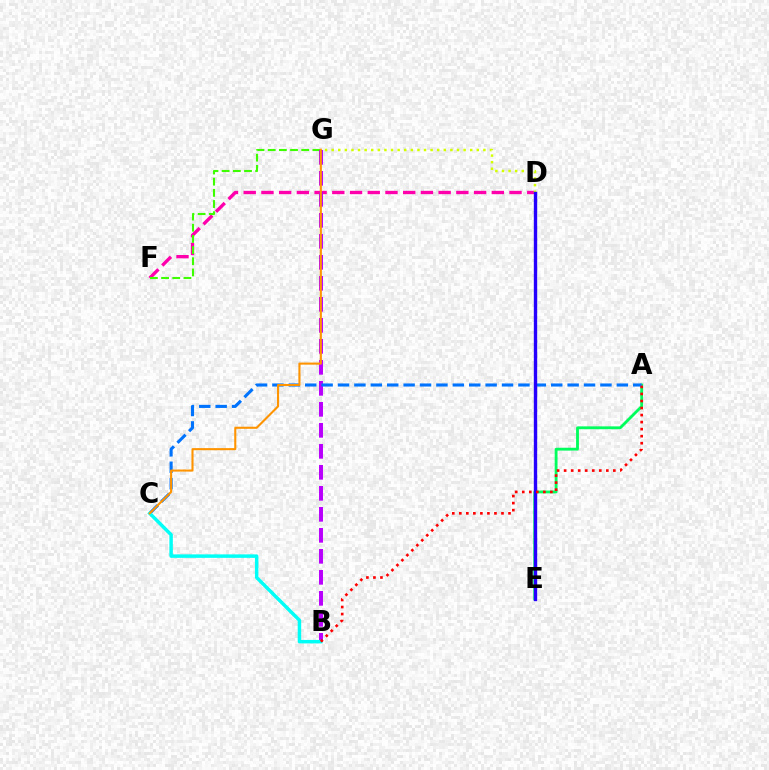{('D', 'F'): [{'color': '#ff00ac', 'line_style': 'dashed', 'thickness': 2.41}], ('F', 'G'): [{'color': '#3dff00', 'line_style': 'dashed', 'thickness': 1.52}], ('D', 'G'): [{'color': '#d1ff00', 'line_style': 'dotted', 'thickness': 1.79}], ('A', 'E'): [{'color': '#00ff5c', 'line_style': 'solid', 'thickness': 2.04}], ('B', 'G'): [{'color': '#b900ff', 'line_style': 'dashed', 'thickness': 2.85}], ('A', 'C'): [{'color': '#0074ff', 'line_style': 'dashed', 'thickness': 2.23}], ('B', 'C'): [{'color': '#00fff6', 'line_style': 'solid', 'thickness': 2.5}], ('D', 'E'): [{'color': '#2500ff', 'line_style': 'solid', 'thickness': 2.42}], ('A', 'B'): [{'color': '#ff0000', 'line_style': 'dotted', 'thickness': 1.91}], ('C', 'G'): [{'color': '#ff9400', 'line_style': 'solid', 'thickness': 1.51}]}